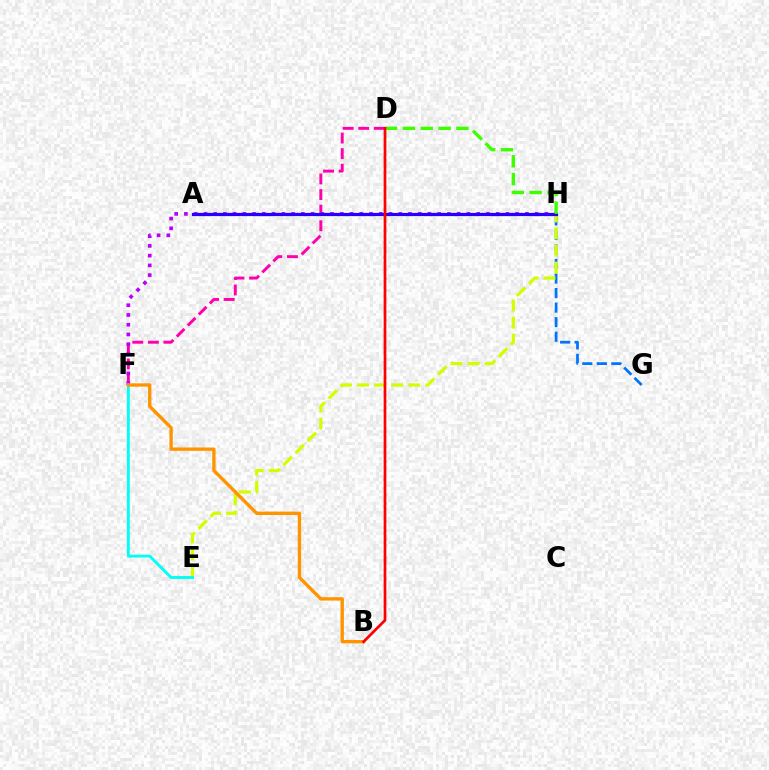{('D', 'F'): [{'color': '#ff00ac', 'line_style': 'dashed', 'thickness': 2.12}], ('A', 'H'): [{'color': '#00ff5c', 'line_style': 'solid', 'thickness': 2.08}, {'color': '#2500ff', 'line_style': 'solid', 'thickness': 2.31}], ('G', 'H'): [{'color': '#0074ff', 'line_style': 'dashed', 'thickness': 1.97}], ('F', 'H'): [{'color': '#b900ff', 'line_style': 'dotted', 'thickness': 2.65}], ('E', 'H'): [{'color': '#d1ff00', 'line_style': 'dashed', 'thickness': 2.32}], ('E', 'F'): [{'color': '#00fff6', 'line_style': 'solid', 'thickness': 2.09}], ('D', 'H'): [{'color': '#3dff00', 'line_style': 'dashed', 'thickness': 2.42}], ('B', 'F'): [{'color': '#ff9400', 'line_style': 'solid', 'thickness': 2.42}], ('B', 'D'): [{'color': '#ff0000', 'line_style': 'solid', 'thickness': 1.95}]}